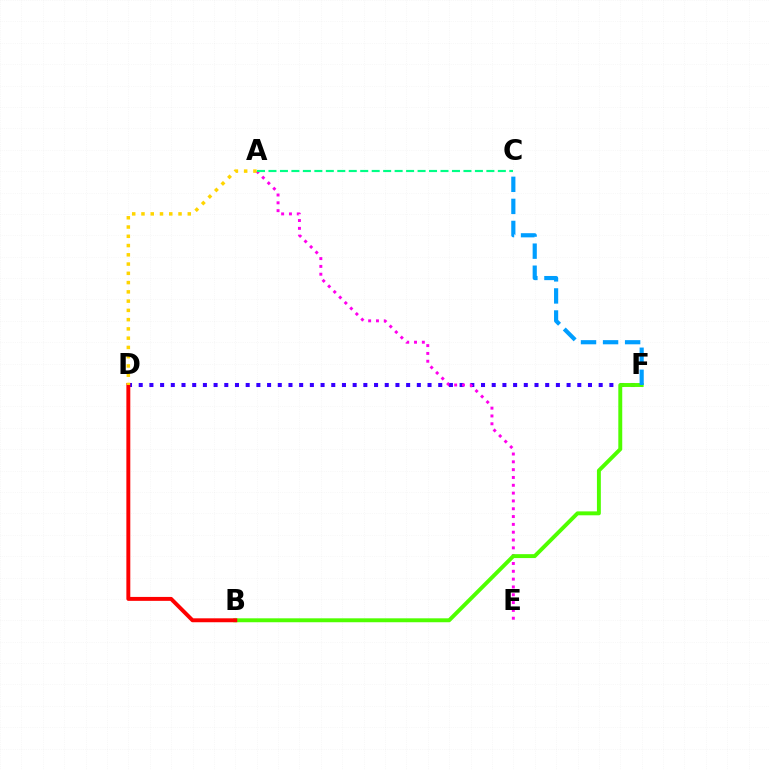{('D', 'F'): [{'color': '#3700ff', 'line_style': 'dotted', 'thickness': 2.91}], ('A', 'E'): [{'color': '#ff00ed', 'line_style': 'dotted', 'thickness': 2.12}], ('A', 'C'): [{'color': '#00ff86', 'line_style': 'dashed', 'thickness': 1.56}], ('B', 'F'): [{'color': '#4fff00', 'line_style': 'solid', 'thickness': 2.82}], ('B', 'D'): [{'color': '#ff0000', 'line_style': 'solid', 'thickness': 2.83}], ('C', 'F'): [{'color': '#009eff', 'line_style': 'dashed', 'thickness': 3.0}], ('A', 'D'): [{'color': '#ffd500', 'line_style': 'dotted', 'thickness': 2.52}]}